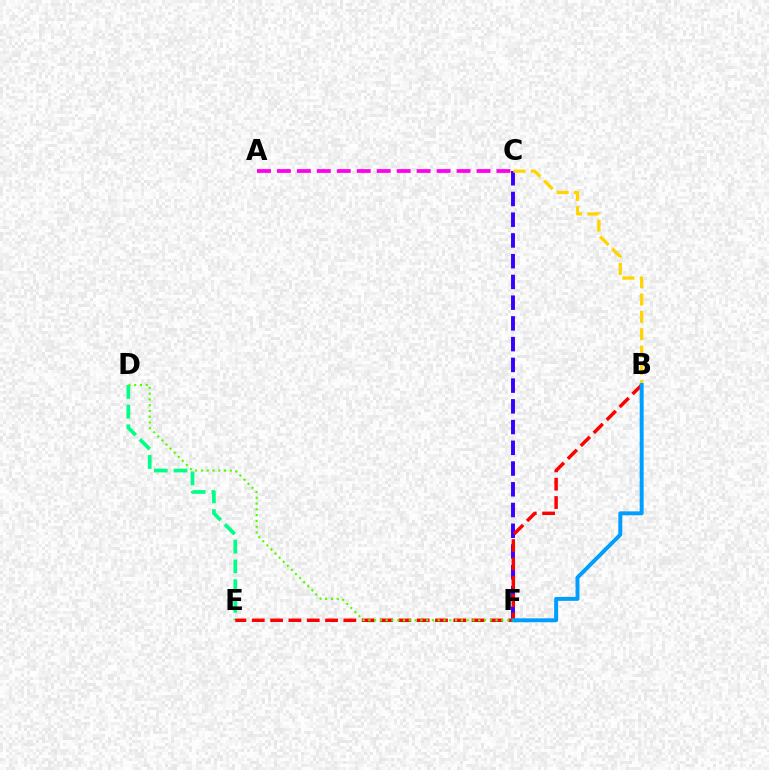{('C', 'F'): [{'color': '#3700ff', 'line_style': 'dashed', 'thickness': 2.82}], ('D', 'E'): [{'color': '#00ff86', 'line_style': 'dashed', 'thickness': 2.68}], ('B', 'E'): [{'color': '#ff0000', 'line_style': 'dashed', 'thickness': 2.49}], ('B', 'C'): [{'color': '#ffd500', 'line_style': 'dashed', 'thickness': 2.36}], ('B', 'F'): [{'color': '#009eff', 'line_style': 'solid', 'thickness': 2.83}], ('D', 'F'): [{'color': '#4fff00', 'line_style': 'dotted', 'thickness': 1.57}], ('A', 'C'): [{'color': '#ff00ed', 'line_style': 'dashed', 'thickness': 2.71}]}